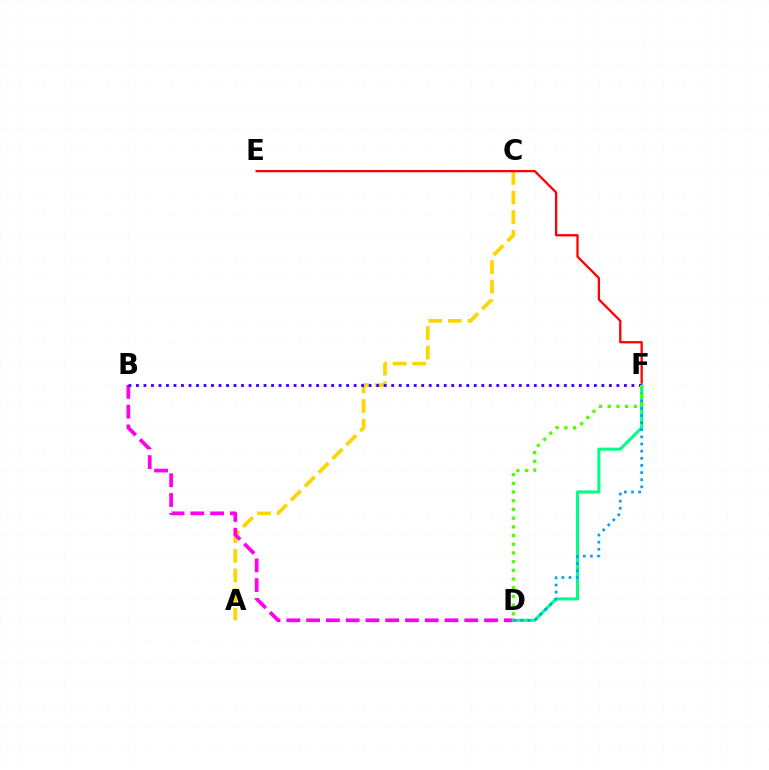{('A', 'C'): [{'color': '#ffd500', 'line_style': 'dashed', 'thickness': 2.66}], ('B', 'D'): [{'color': '#ff00ed', 'line_style': 'dashed', 'thickness': 2.69}], ('E', 'F'): [{'color': '#ff0000', 'line_style': 'solid', 'thickness': 1.65}], ('D', 'F'): [{'color': '#00ff86', 'line_style': 'solid', 'thickness': 2.2}, {'color': '#009eff', 'line_style': 'dotted', 'thickness': 1.94}, {'color': '#4fff00', 'line_style': 'dotted', 'thickness': 2.36}], ('B', 'F'): [{'color': '#3700ff', 'line_style': 'dotted', 'thickness': 2.04}]}